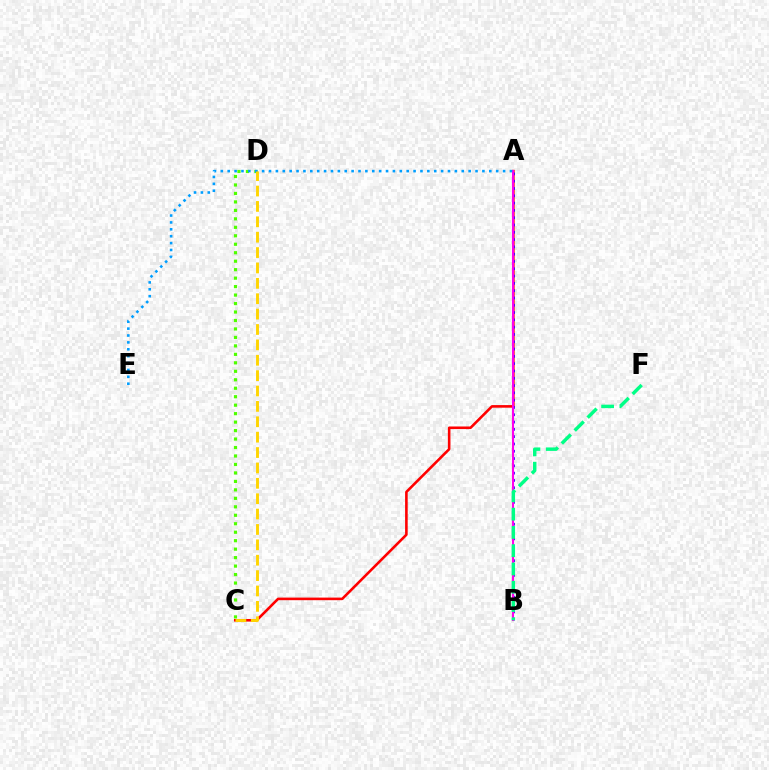{('A', 'C'): [{'color': '#ff0000', 'line_style': 'solid', 'thickness': 1.87}], ('C', 'D'): [{'color': '#4fff00', 'line_style': 'dotted', 'thickness': 2.3}, {'color': '#ffd500', 'line_style': 'dashed', 'thickness': 2.09}], ('A', 'B'): [{'color': '#3700ff', 'line_style': 'dotted', 'thickness': 1.98}, {'color': '#ff00ed', 'line_style': 'solid', 'thickness': 1.5}], ('B', 'F'): [{'color': '#00ff86', 'line_style': 'dashed', 'thickness': 2.48}], ('A', 'E'): [{'color': '#009eff', 'line_style': 'dotted', 'thickness': 1.87}]}